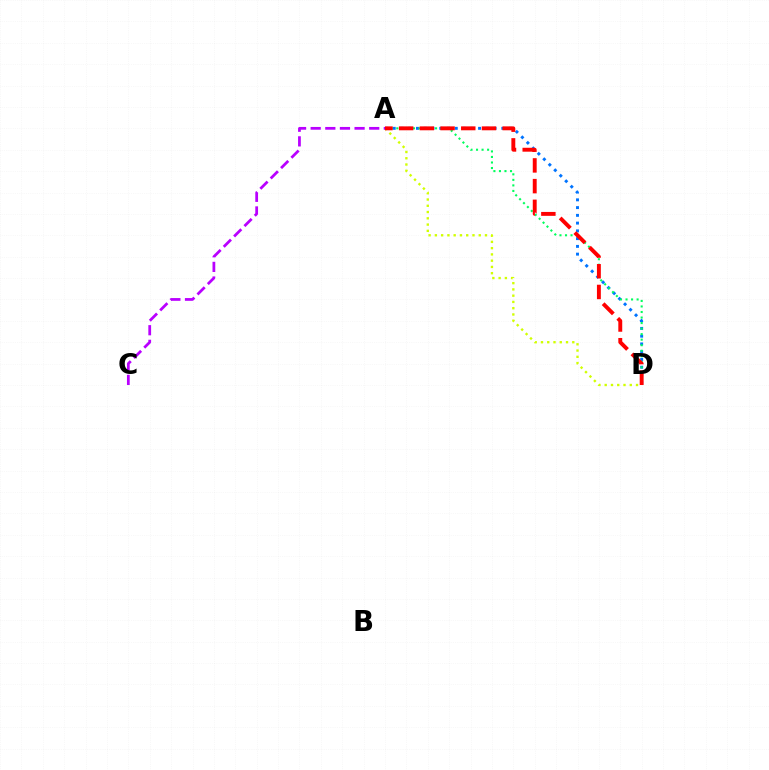{('A', 'D'): [{'color': '#0074ff', 'line_style': 'dotted', 'thickness': 2.11}, {'color': '#00ff5c', 'line_style': 'dotted', 'thickness': 1.5}, {'color': '#d1ff00', 'line_style': 'dotted', 'thickness': 1.7}, {'color': '#ff0000', 'line_style': 'dashed', 'thickness': 2.81}], ('A', 'C'): [{'color': '#b900ff', 'line_style': 'dashed', 'thickness': 1.99}]}